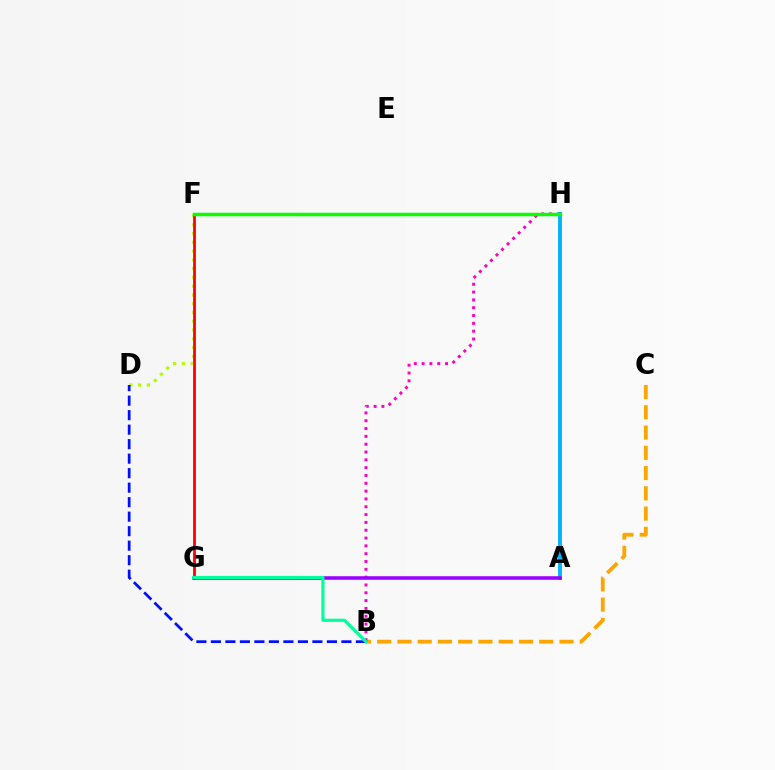{('B', 'C'): [{'color': '#ffa500', 'line_style': 'dashed', 'thickness': 2.75}], ('B', 'H'): [{'color': '#ff00bd', 'line_style': 'dotted', 'thickness': 2.12}], ('D', 'F'): [{'color': '#b3ff00', 'line_style': 'dotted', 'thickness': 2.38}], ('F', 'G'): [{'color': '#ff0000', 'line_style': 'solid', 'thickness': 2.0}], ('B', 'D'): [{'color': '#0010ff', 'line_style': 'dashed', 'thickness': 1.97}], ('A', 'H'): [{'color': '#00b5ff', 'line_style': 'solid', 'thickness': 2.82}], ('A', 'G'): [{'color': '#9b00ff', 'line_style': 'solid', 'thickness': 2.56}], ('F', 'H'): [{'color': '#08ff00', 'line_style': 'solid', 'thickness': 2.5}], ('B', 'G'): [{'color': '#00ff9d', 'line_style': 'solid', 'thickness': 2.28}]}